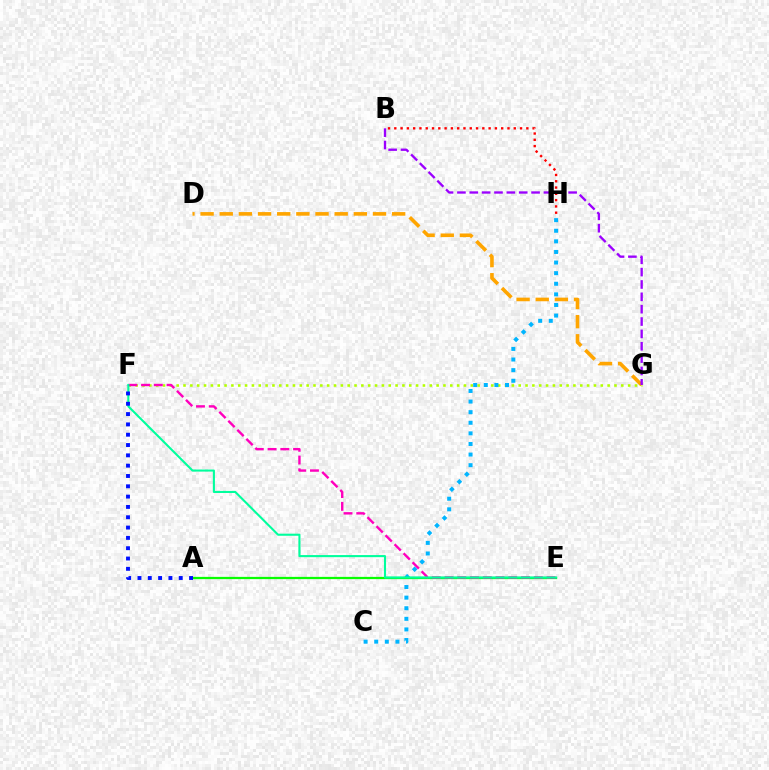{('F', 'G'): [{'color': '#b3ff00', 'line_style': 'dotted', 'thickness': 1.86}], ('C', 'H'): [{'color': '#00b5ff', 'line_style': 'dotted', 'thickness': 2.88}], ('D', 'G'): [{'color': '#ffa500', 'line_style': 'dashed', 'thickness': 2.6}], ('A', 'E'): [{'color': '#08ff00', 'line_style': 'solid', 'thickness': 1.62}], ('E', 'F'): [{'color': '#ff00bd', 'line_style': 'dashed', 'thickness': 1.73}, {'color': '#00ff9d', 'line_style': 'solid', 'thickness': 1.51}], ('B', 'G'): [{'color': '#9b00ff', 'line_style': 'dashed', 'thickness': 1.68}], ('A', 'F'): [{'color': '#0010ff', 'line_style': 'dotted', 'thickness': 2.8}], ('B', 'H'): [{'color': '#ff0000', 'line_style': 'dotted', 'thickness': 1.71}]}